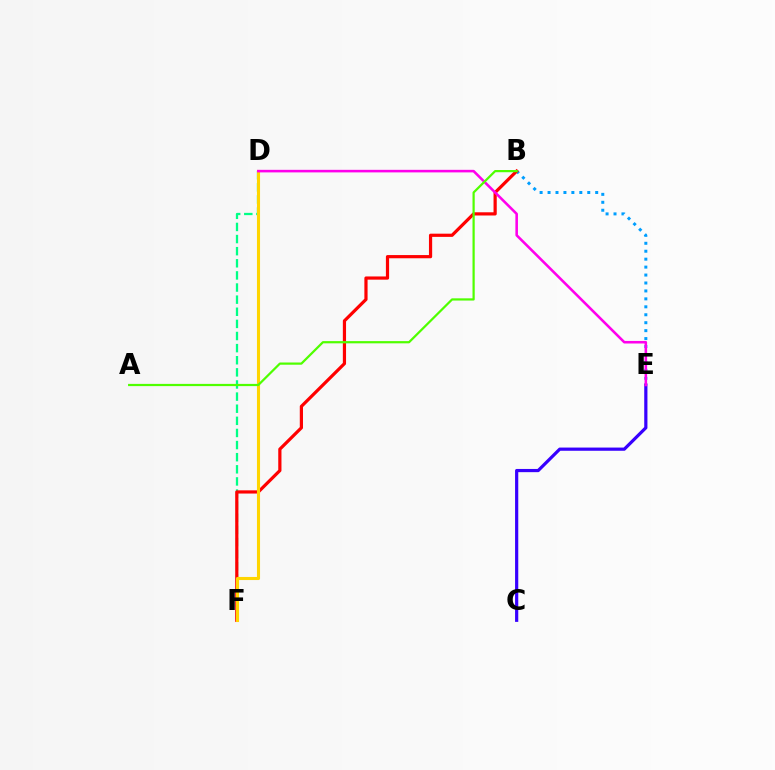{('B', 'E'): [{'color': '#009eff', 'line_style': 'dotted', 'thickness': 2.16}], ('D', 'F'): [{'color': '#00ff86', 'line_style': 'dashed', 'thickness': 1.65}, {'color': '#ffd500', 'line_style': 'solid', 'thickness': 2.23}], ('B', 'F'): [{'color': '#ff0000', 'line_style': 'solid', 'thickness': 2.31}], ('C', 'E'): [{'color': '#3700ff', 'line_style': 'solid', 'thickness': 2.3}], ('D', 'E'): [{'color': '#ff00ed', 'line_style': 'solid', 'thickness': 1.85}], ('A', 'B'): [{'color': '#4fff00', 'line_style': 'solid', 'thickness': 1.6}]}